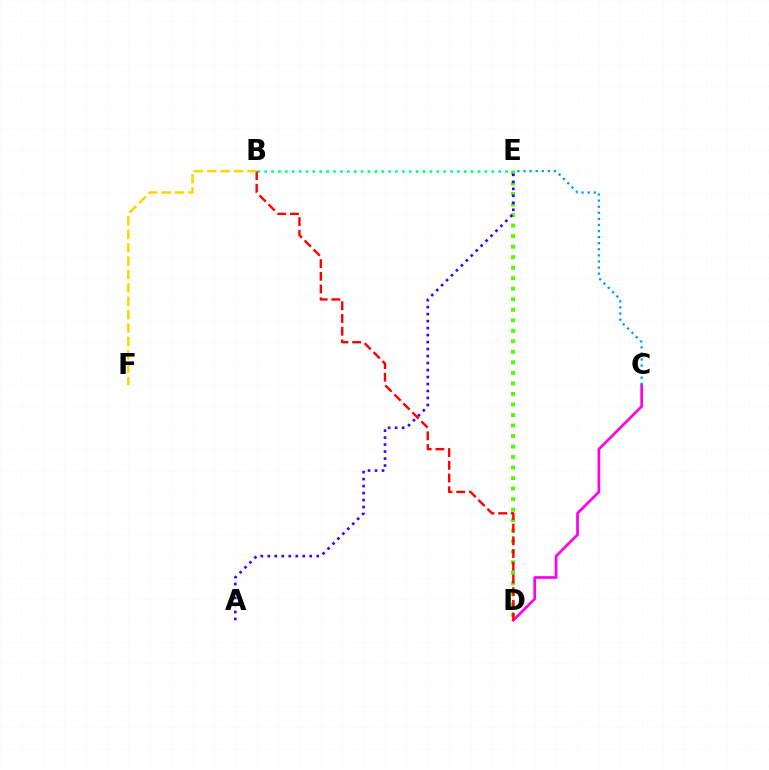{('C', 'D'): [{'color': '#ff00ed', 'line_style': 'solid', 'thickness': 1.95}], ('D', 'E'): [{'color': '#4fff00', 'line_style': 'dotted', 'thickness': 2.86}], ('B', 'E'): [{'color': '#00ff86', 'line_style': 'dotted', 'thickness': 1.87}], ('C', 'E'): [{'color': '#009eff', 'line_style': 'dotted', 'thickness': 1.65}], ('A', 'E'): [{'color': '#3700ff', 'line_style': 'dotted', 'thickness': 1.9}], ('B', 'D'): [{'color': '#ff0000', 'line_style': 'dashed', 'thickness': 1.73}], ('B', 'F'): [{'color': '#ffd500', 'line_style': 'dashed', 'thickness': 1.82}]}